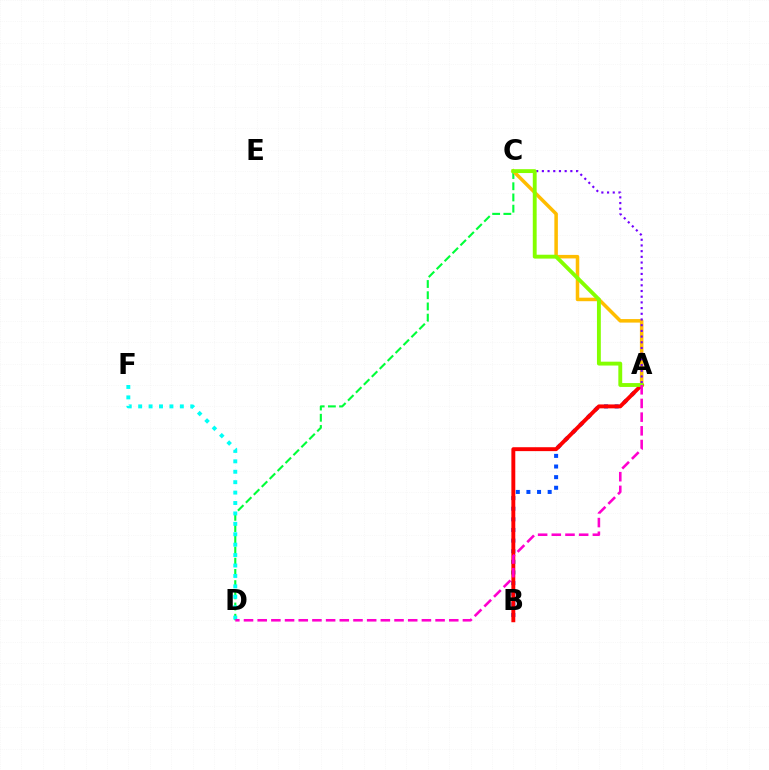{('A', 'B'): [{'color': '#004bff', 'line_style': 'dotted', 'thickness': 2.89}, {'color': '#ff0000', 'line_style': 'solid', 'thickness': 2.81}], ('C', 'D'): [{'color': '#00ff39', 'line_style': 'dashed', 'thickness': 1.52}], ('A', 'C'): [{'color': '#ffbd00', 'line_style': 'solid', 'thickness': 2.54}, {'color': '#7200ff', 'line_style': 'dotted', 'thickness': 1.55}, {'color': '#84ff00', 'line_style': 'solid', 'thickness': 2.79}], ('D', 'F'): [{'color': '#00fff6', 'line_style': 'dotted', 'thickness': 2.83}], ('A', 'D'): [{'color': '#ff00cf', 'line_style': 'dashed', 'thickness': 1.86}]}